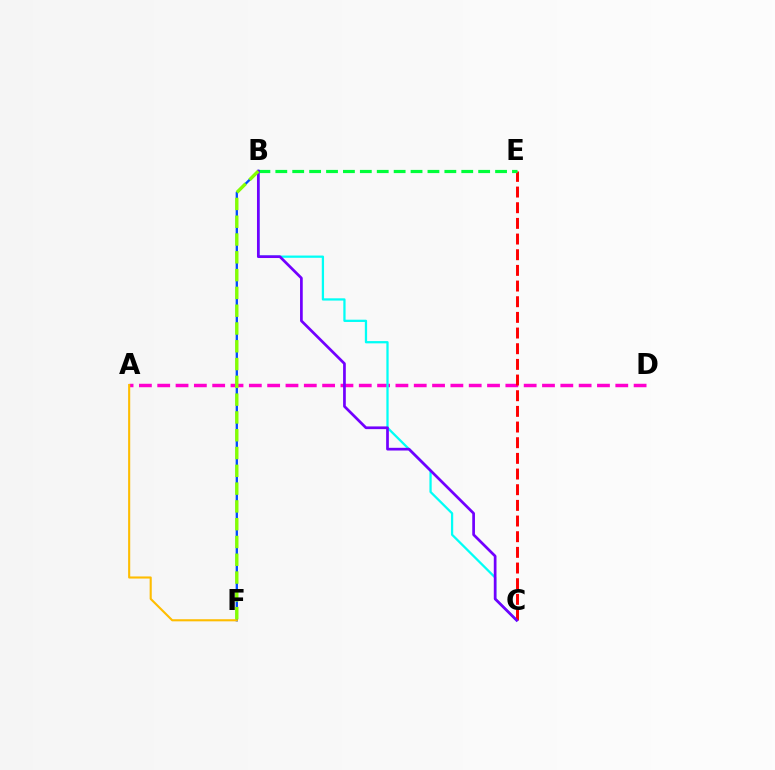{('A', 'D'): [{'color': '#ff00cf', 'line_style': 'dashed', 'thickness': 2.49}], ('B', 'C'): [{'color': '#00fff6', 'line_style': 'solid', 'thickness': 1.63}, {'color': '#7200ff', 'line_style': 'solid', 'thickness': 1.95}], ('C', 'E'): [{'color': '#ff0000', 'line_style': 'dashed', 'thickness': 2.13}], ('B', 'E'): [{'color': '#00ff39', 'line_style': 'dashed', 'thickness': 2.3}], ('B', 'F'): [{'color': '#004bff', 'line_style': 'solid', 'thickness': 1.66}, {'color': '#84ff00', 'line_style': 'dashed', 'thickness': 2.42}], ('A', 'F'): [{'color': '#ffbd00', 'line_style': 'solid', 'thickness': 1.52}]}